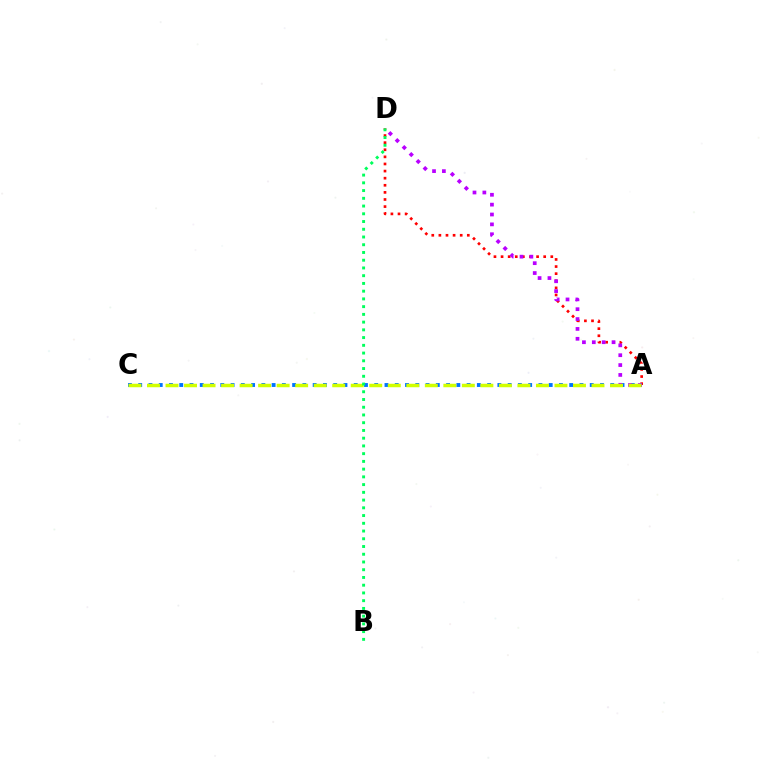{('A', 'D'): [{'color': '#ff0000', 'line_style': 'dotted', 'thickness': 1.93}, {'color': '#b900ff', 'line_style': 'dotted', 'thickness': 2.68}], ('A', 'C'): [{'color': '#0074ff', 'line_style': 'dotted', 'thickness': 2.79}, {'color': '#d1ff00', 'line_style': 'dashed', 'thickness': 2.52}], ('B', 'D'): [{'color': '#00ff5c', 'line_style': 'dotted', 'thickness': 2.1}]}